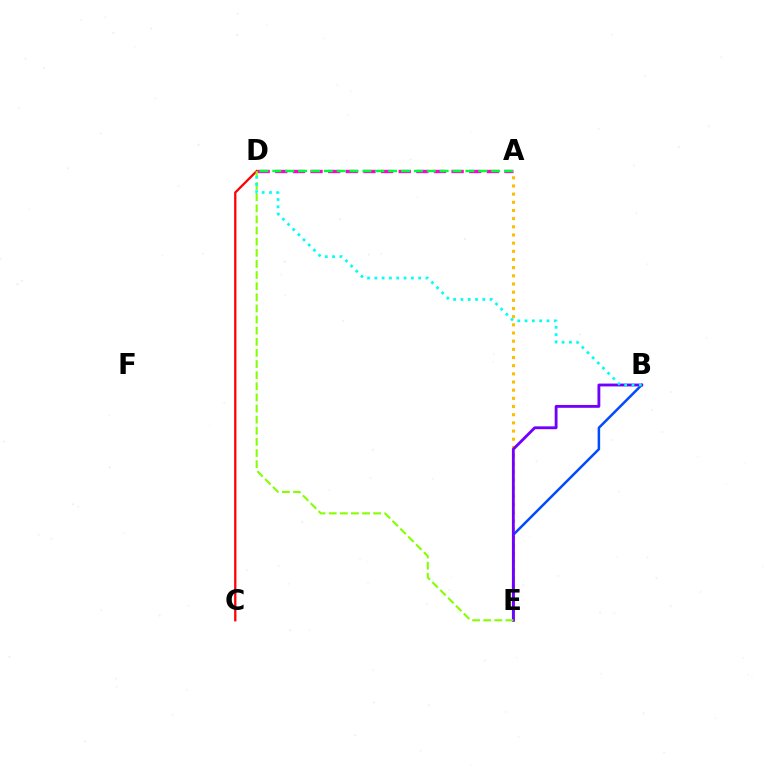{('A', 'D'): [{'color': '#ff00cf', 'line_style': 'dashed', 'thickness': 2.4}, {'color': '#00ff39', 'line_style': 'dashed', 'thickness': 1.75}], ('A', 'E'): [{'color': '#ffbd00', 'line_style': 'dotted', 'thickness': 2.22}], ('B', 'E'): [{'color': '#004bff', 'line_style': 'solid', 'thickness': 1.8}, {'color': '#7200ff', 'line_style': 'solid', 'thickness': 2.05}], ('C', 'D'): [{'color': '#ff0000', 'line_style': 'solid', 'thickness': 1.65}], ('D', 'E'): [{'color': '#84ff00', 'line_style': 'dashed', 'thickness': 1.51}], ('B', 'D'): [{'color': '#00fff6', 'line_style': 'dotted', 'thickness': 1.98}]}